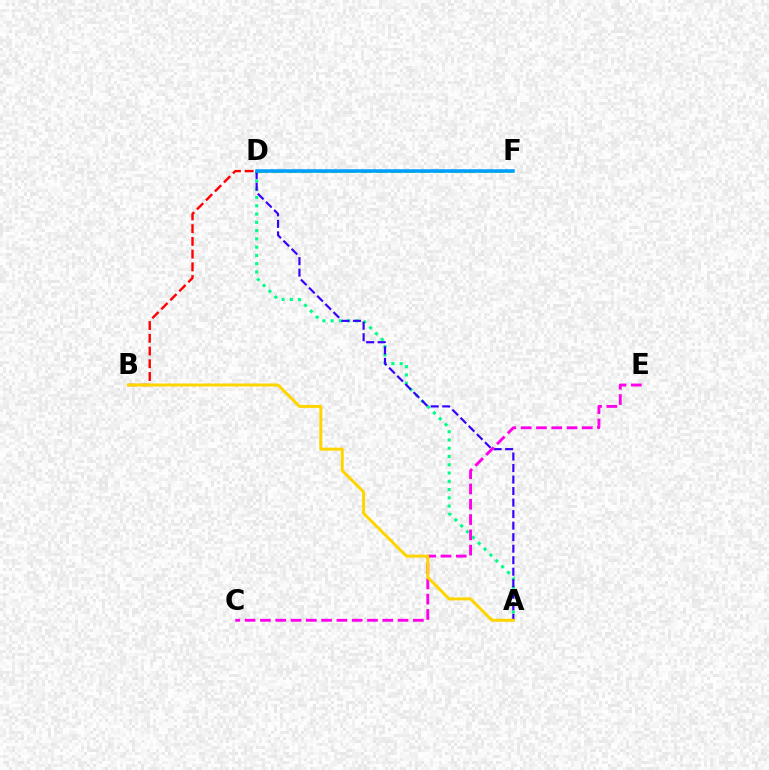{('B', 'D'): [{'color': '#ff0000', 'line_style': 'dashed', 'thickness': 1.73}], ('A', 'D'): [{'color': '#00ff86', 'line_style': 'dotted', 'thickness': 2.25}, {'color': '#3700ff', 'line_style': 'dashed', 'thickness': 1.57}], ('C', 'E'): [{'color': '#ff00ed', 'line_style': 'dashed', 'thickness': 2.08}], ('D', 'F'): [{'color': '#4fff00', 'line_style': 'dashed', 'thickness': 2.01}, {'color': '#009eff', 'line_style': 'solid', 'thickness': 2.56}], ('A', 'B'): [{'color': '#ffd500', 'line_style': 'solid', 'thickness': 2.15}]}